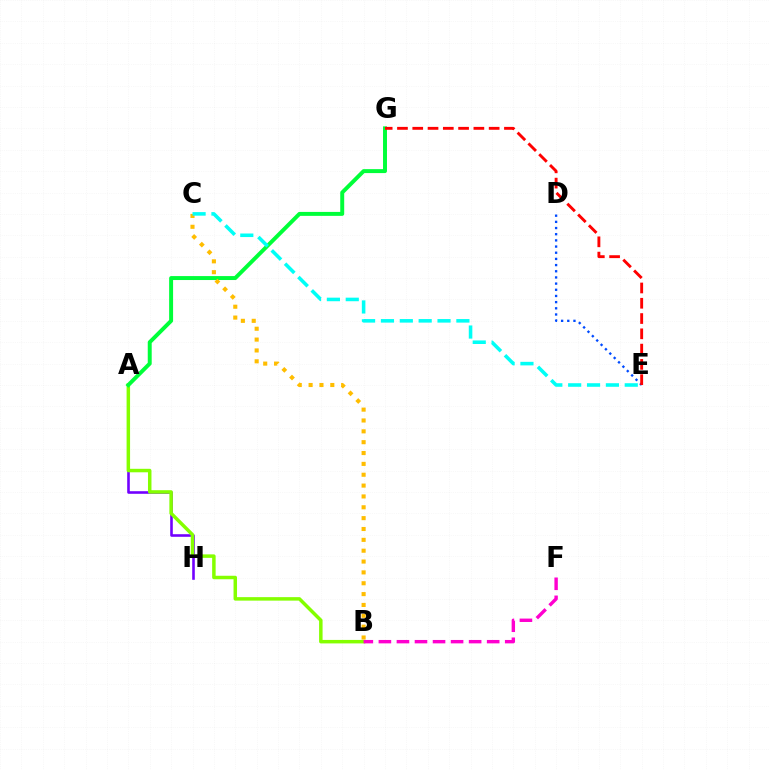{('A', 'H'): [{'color': '#7200ff', 'line_style': 'solid', 'thickness': 1.86}], ('A', 'B'): [{'color': '#84ff00', 'line_style': 'solid', 'thickness': 2.51}], ('D', 'E'): [{'color': '#004bff', 'line_style': 'dotted', 'thickness': 1.68}], ('A', 'G'): [{'color': '#00ff39', 'line_style': 'solid', 'thickness': 2.85}], ('B', 'C'): [{'color': '#ffbd00', 'line_style': 'dotted', 'thickness': 2.95}], ('C', 'E'): [{'color': '#00fff6', 'line_style': 'dashed', 'thickness': 2.56}], ('B', 'F'): [{'color': '#ff00cf', 'line_style': 'dashed', 'thickness': 2.45}], ('E', 'G'): [{'color': '#ff0000', 'line_style': 'dashed', 'thickness': 2.08}]}